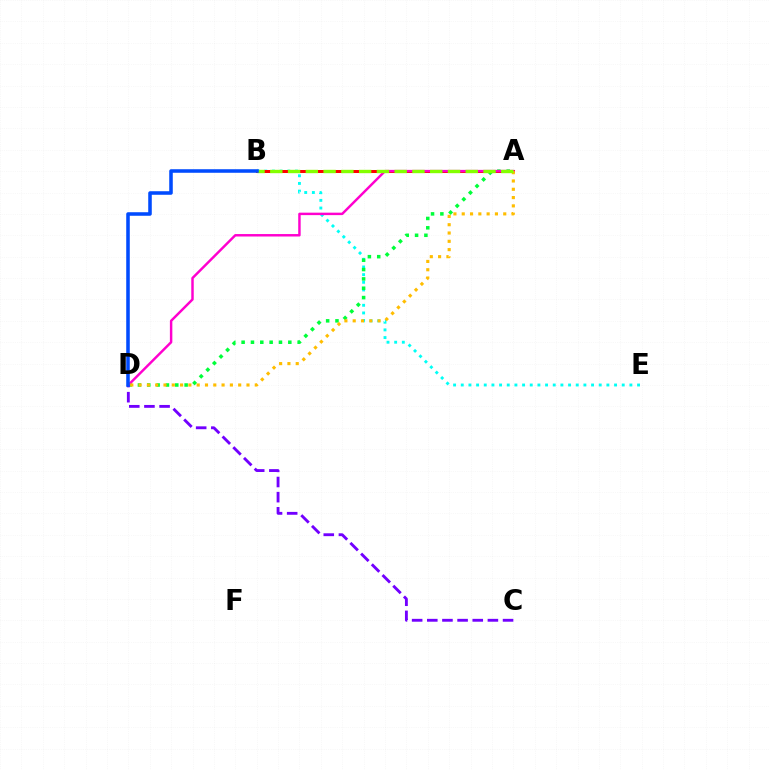{('B', 'E'): [{'color': '#00fff6', 'line_style': 'dotted', 'thickness': 2.08}], ('A', 'D'): [{'color': '#00ff39', 'line_style': 'dotted', 'thickness': 2.54}, {'color': '#ff00cf', 'line_style': 'solid', 'thickness': 1.77}, {'color': '#ffbd00', 'line_style': 'dotted', 'thickness': 2.26}], ('A', 'B'): [{'color': '#ff0000', 'line_style': 'solid', 'thickness': 2.17}, {'color': '#84ff00', 'line_style': 'dashed', 'thickness': 2.41}], ('C', 'D'): [{'color': '#7200ff', 'line_style': 'dashed', 'thickness': 2.06}], ('B', 'D'): [{'color': '#004bff', 'line_style': 'solid', 'thickness': 2.55}]}